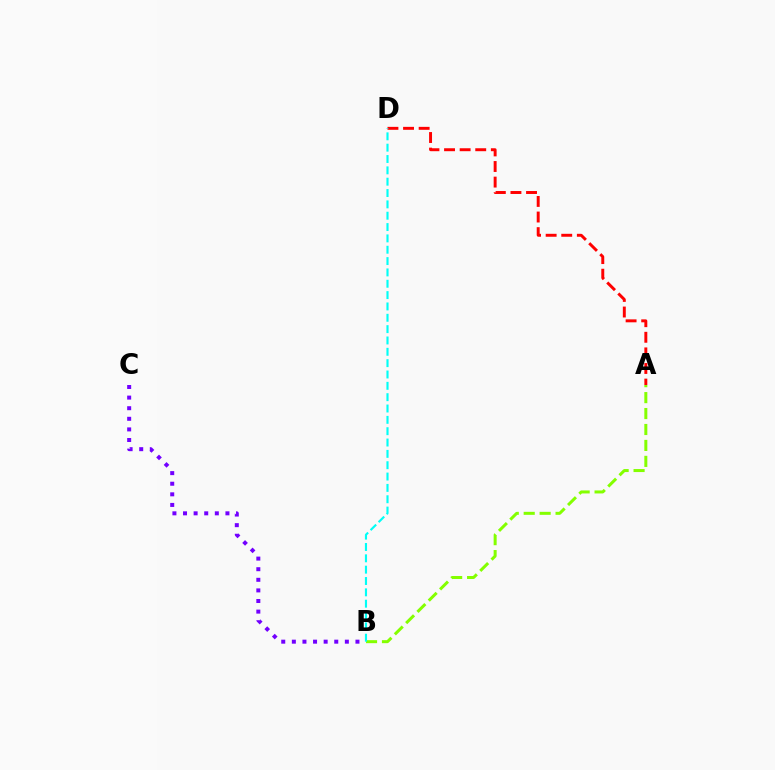{('A', 'D'): [{'color': '#ff0000', 'line_style': 'dashed', 'thickness': 2.12}], ('B', 'C'): [{'color': '#7200ff', 'line_style': 'dotted', 'thickness': 2.88}], ('A', 'B'): [{'color': '#84ff00', 'line_style': 'dashed', 'thickness': 2.17}], ('B', 'D'): [{'color': '#00fff6', 'line_style': 'dashed', 'thickness': 1.54}]}